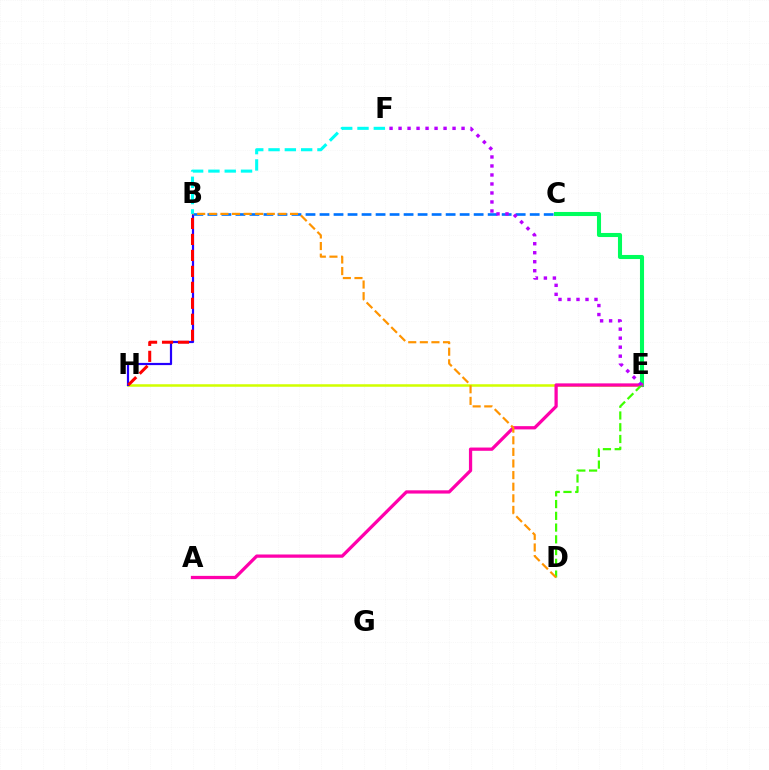{('E', 'H'): [{'color': '#d1ff00', 'line_style': 'solid', 'thickness': 1.82}], ('B', 'H'): [{'color': '#2500ff', 'line_style': 'solid', 'thickness': 1.58}, {'color': '#ff0000', 'line_style': 'dashed', 'thickness': 2.17}], ('C', 'E'): [{'color': '#00ff5c', 'line_style': 'solid', 'thickness': 2.94}], ('A', 'E'): [{'color': '#ff00ac', 'line_style': 'solid', 'thickness': 2.34}], ('D', 'E'): [{'color': '#3dff00', 'line_style': 'dashed', 'thickness': 1.6}], ('B', 'C'): [{'color': '#0074ff', 'line_style': 'dashed', 'thickness': 1.9}], ('B', 'D'): [{'color': '#ff9400', 'line_style': 'dashed', 'thickness': 1.58}], ('B', 'F'): [{'color': '#00fff6', 'line_style': 'dashed', 'thickness': 2.21}], ('E', 'F'): [{'color': '#b900ff', 'line_style': 'dotted', 'thickness': 2.45}]}